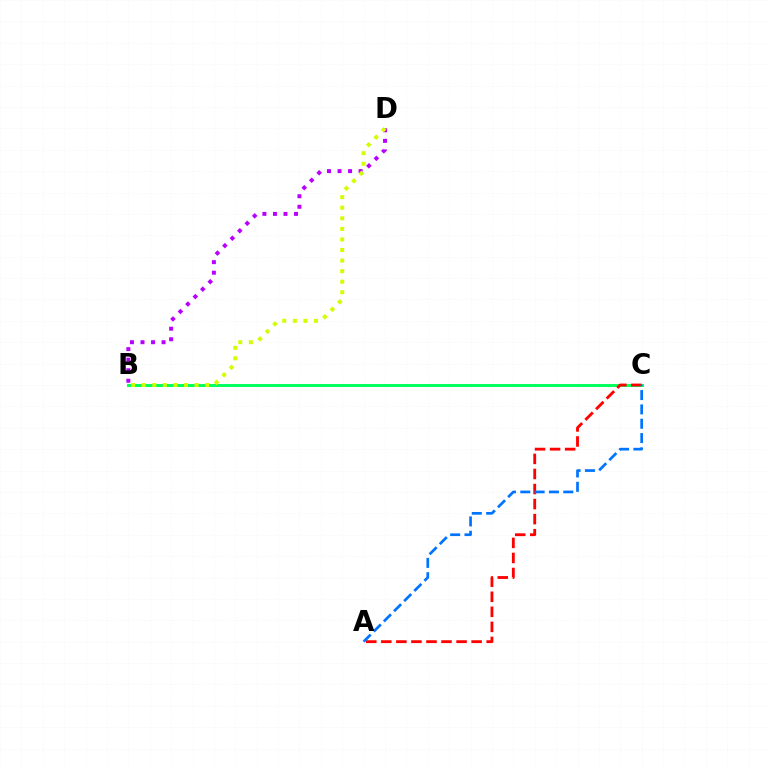{('B', 'D'): [{'color': '#b900ff', 'line_style': 'dotted', 'thickness': 2.86}, {'color': '#d1ff00', 'line_style': 'dotted', 'thickness': 2.87}], ('B', 'C'): [{'color': '#00ff5c', 'line_style': 'solid', 'thickness': 2.11}], ('A', 'C'): [{'color': '#ff0000', 'line_style': 'dashed', 'thickness': 2.05}, {'color': '#0074ff', 'line_style': 'dashed', 'thickness': 1.95}]}